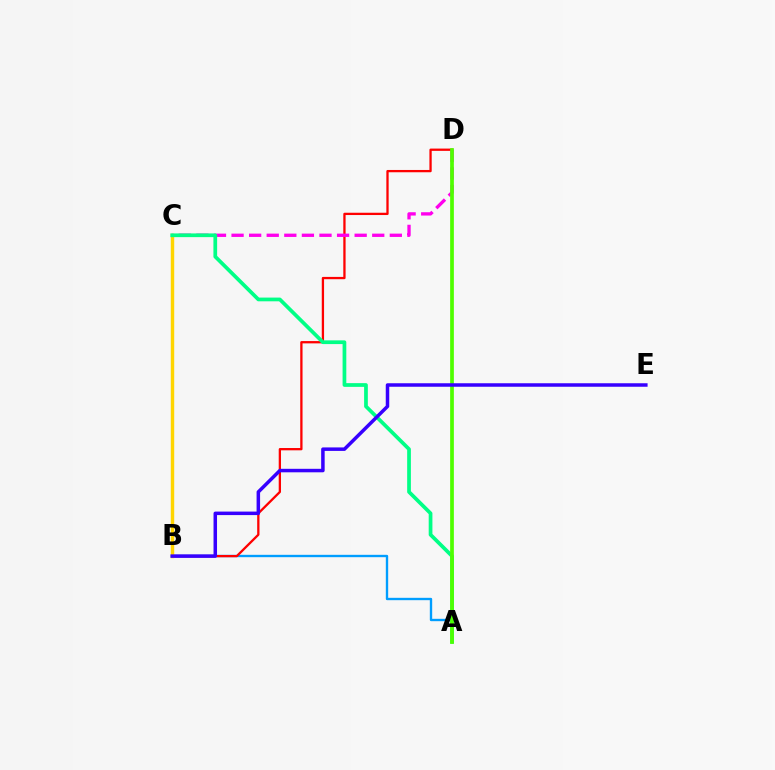{('A', 'B'): [{'color': '#009eff', 'line_style': 'solid', 'thickness': 1.7}], ('B', 'D'): [{'color': '#ff0000', 'line_style': 'solid', 'thickness': 1.65}], ('C', 'D'): [{'color': '#ff00ed', 'line_style': 'dashed', 'thickness': 2.39}], ('B', 'C'): [{'color': '#ffd500', 'line_style': 'solid', 'thickness': 2.46}], ('A', 'C'): [{'color': '#00ff86', 'line_style': 'solid', 'thickness': 2.68}], ('A', 'D'): [{'color': '#4fff00', 'line_style': 'solid', 'thickness': 2.67}], ('B', 'E'): [{'color': '#3700ff', 'line_style': 'solid', 'thickness': 2.52}]}